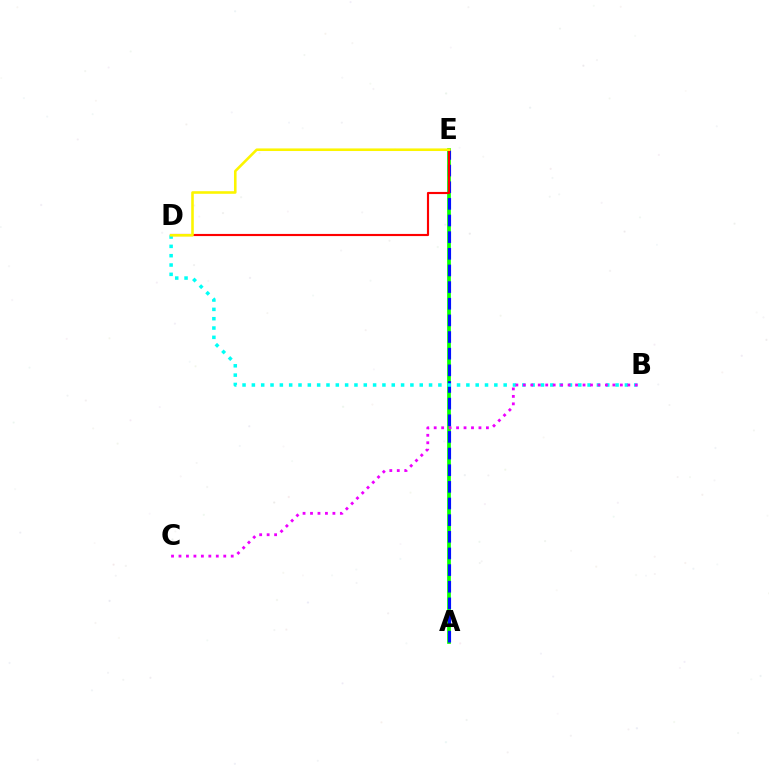{('A', 'E'): [{'color': '#08ff00', 'line_style': 'solid', 'thickness': 2.67}, {'color': '#0010ff', 'line_style': 'dashed', 'thickness': 2.26}], ('D', 'E'): [{'color': '#ff0000', 'line_style': 'solid', 'thickness': 1.55}, {'color': '#fcf500', 'line_style': 'solid', 'thickness': 1.87}], ('B', 'D'): [{'color': '#00fff6', 'line_style': 'dotted', 'thickness': 2.53}], ('B', 'C'): [{'color': '#ee00ff', 'line_style': 'dotted', 'thickness': 2.03}]}